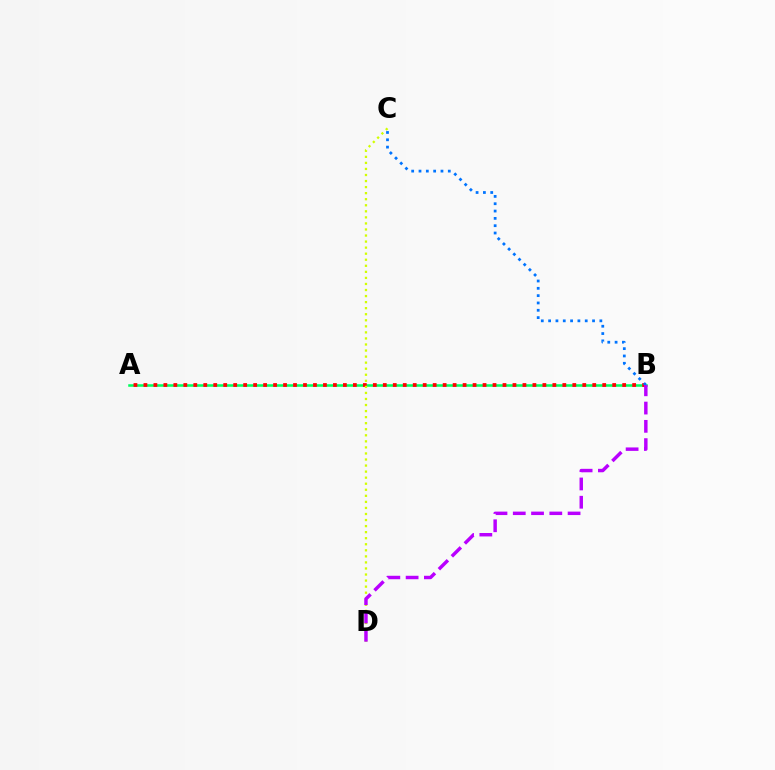{('A', 'B'): [{'color': '#00ff5c', 'line_style': 'solid', 'thickness': 1.83}, {'color': '#ff0000', 'line_style': 'dotted', 'thickness': 2.71}], ('B', 'C'): [{'color': '#0074ff', 'line_style': 'dotted', 'thickness': 1.99}], ('C', 'D'): [{'color': '#d1ff00', 'line_style': 'dotted', 'thickness': 1.64}], ('B', 'D'): [{'color': '#b900ff', 'line_style': 'dashed', 'thickness': 2.48}]}